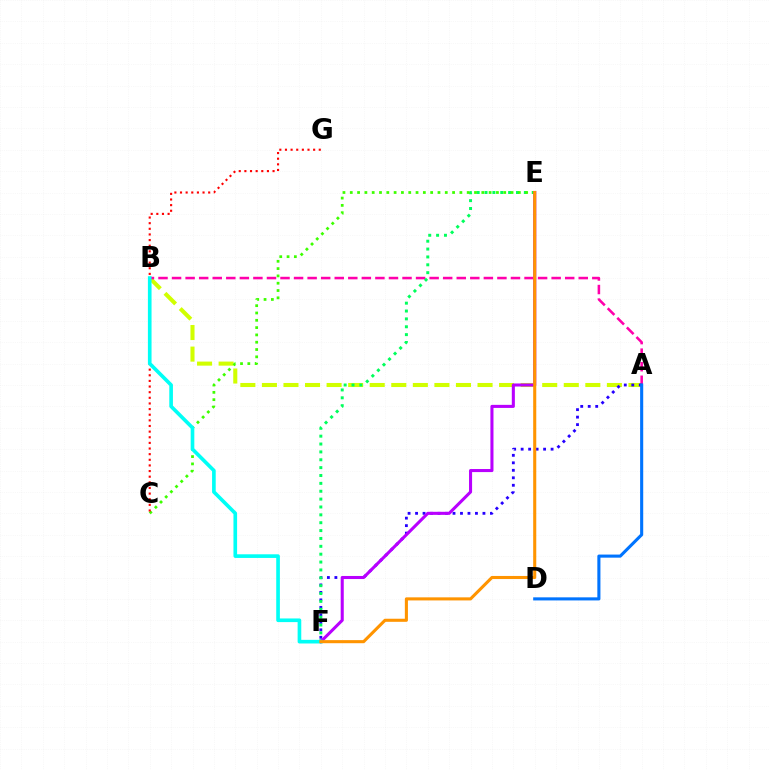{('A', 'B'): [{'color': '#d1ff00', 'line_style': 'dashed', 'thickness': 2.93}, {'color': '#ff00ac', 'line_style': 'dashed', 'thickness': 1.84}], ('A', 'F'): [{'color': '#2500ff', 'line_style': 'dotted', 'thickness': 2.03}], ('E', 'F'): [{'color': '#00ff5c', 'line_style': 'dotted', 'thickness': 2.14}, {'color': '#b900ff', 'line_style': 'solid', 'thickness': 2.21}, {'color': '#ff9400', 'line_style': 'solid', 'thickness': 2.22}], ('C', 'E'): [{'color': '#3dff00', 'line_style': 'dotted', 'thickness': 1.99}], ('C', 'G'): [{'color': '#ff0000', 'line_style': 'dotted', 'thickness': 1.53}], ('B', 'F'): [{'color': '#00fff6', 'line_style': 'solid', 'thickness': 2.63}], ('A', 'D'): [{'color': '#0074ff', 'line_style': 'solid', 'thickness': 2.23}]}